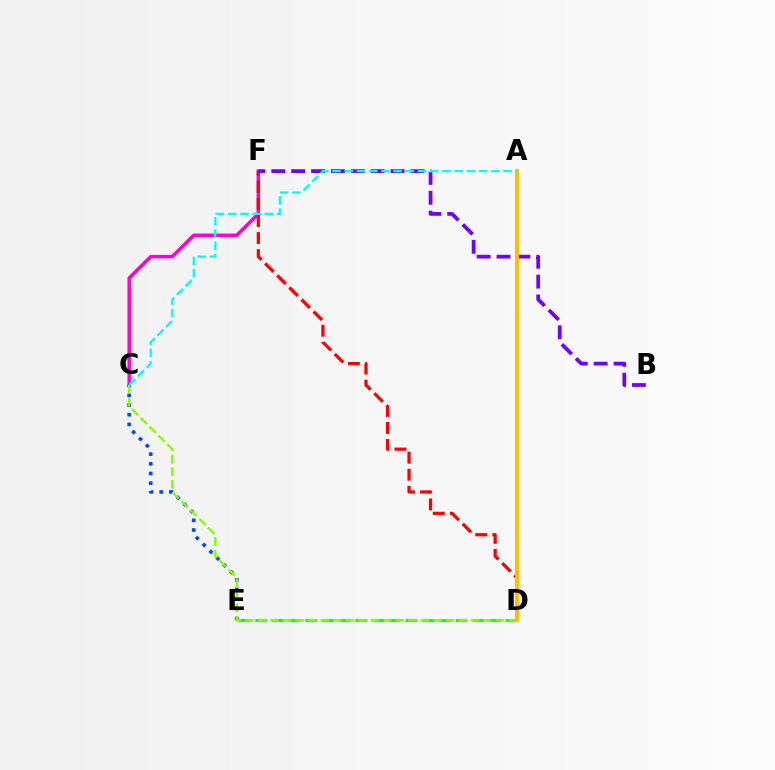{('D', 'E'): [{'color': '#00ff39', 'line_style': 'dashed', 'thickness': 2.27}], ('C', 'F'): [{'color': '#ff00cf', 'line_style': 'solid', 'thickness': 2.5}], ('D', 'F'): [{'color': '#ff0000', 'line_style': 'dashed', 'thickness': 2.32}], ('B', 'F'): [{'color': '#7200ff', 'line_style': 'dashed', 'thickness': 2.7}], ('C', 'E'): [{'color': '#004bff', 'line_style': 'dotted', 'thickness': 2.63}], ('C', 'D'): [{'color': '#84ff00', 'line_style': 'dashed', 'thickness': 1.7}], ('A', 'D'): [{'color': '#ffbd00', 'line_style': 'solid', 'thickness': 2.83}], ('A', 'C'): [{'color': '#00fff6', 'line_style': 'dashed', 'thickness': 1.66}]}